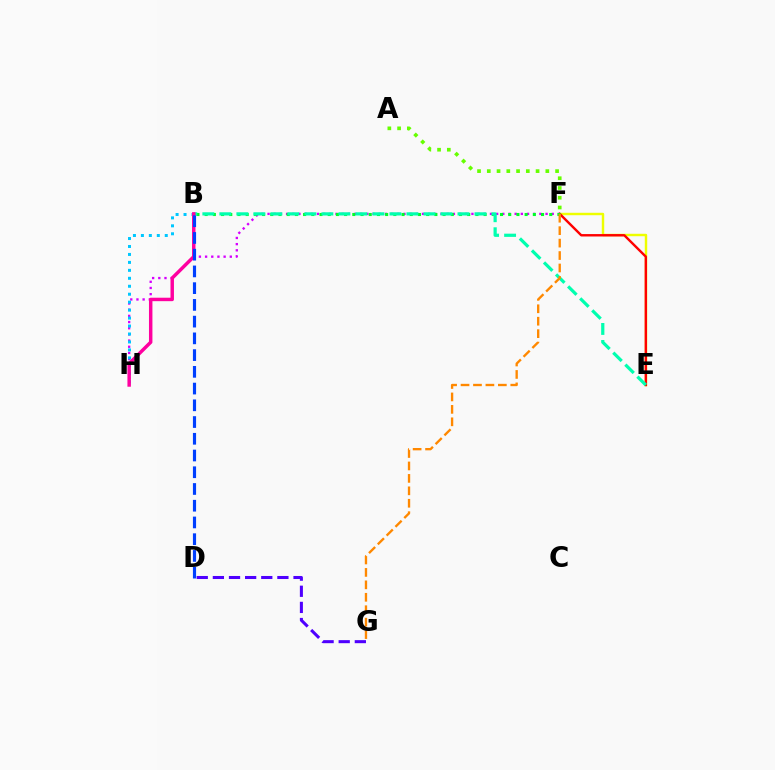{('E', 'F'): [{'color': '#eeff00', 'line_style': 'solid', 'thickness': 1.75}, {'color': '#ff0000', 'line_style': 'solid', 'thickness': 1.74}], ('F', 'H'): [{'color': '#d600ff', 'line_style': 'dotted', 'thickness': 1.68}], ('B', 'F'): [{'color': '#00ff27', 'line_style': 'dotted', 'thickness': 2.23}], ('A', 'F'): [{'color': '#66ff00', 'line_style': 'dotted', 'thickness': 2.65}], ('B', 'E'): [{'color': '#00ffaf', 'line_style': 'dashed', 'thickness': 2.31}], ('F', 'G'): [{'color': '#ff8800', 'line_style': 'dashed', 'thickness': 1.69}], ('D', 'G'): [{'color': '#4f00ff', 'line_style': 'dashed', 'thickness': 2.19}], ('B', 'H'): [{'color': '#00c7ff', 'line_style': 'dotted', 'thickness': 2.16}, {'color': '#ff00a0', 'line_style': 'solid', 'thickness': 2.49}], ('B', 'D'): [{'color': '#003fff', 'line_style': 'dashed', 'thickness': 2.27}]}